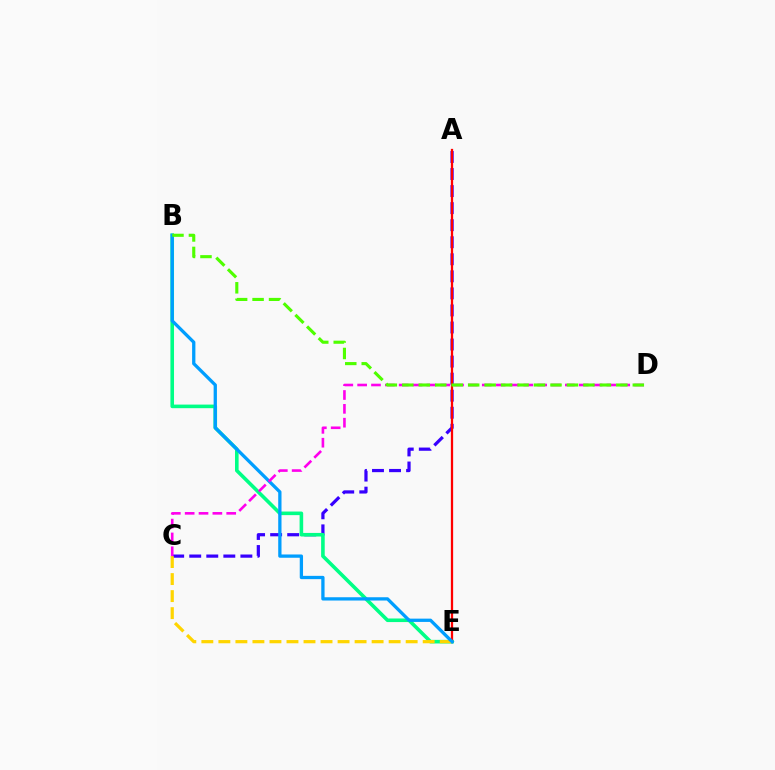{('A', 'C'): [{'color': '#3700ff', 'line_style': 'dashed', 'thickness': 2.32}], ('B', 'E'): [{'color': '#00ff86', 'line_style': 'solid', 'thickness': 2.59}, {'color': '#009eff', 'line_style': 'solid', 'thickness': 2.37}], ('A', 'E'): [{'color': '#ff0000', 'line_style': 'solid', 'thickness': 1.63}], ('C', 'E'): [{'color': '#ffd500', 'line_style': 'dashed', 'thickness': 2.31}], ('C', 'D'): [{'color': '#ff00ed', 'line_style': 'dashed', 'thickness': 1.88}], ('B', 'D'): [{'color': '#4fff00', 'line_style': 'dashed', 'thickness': 2.24}]}